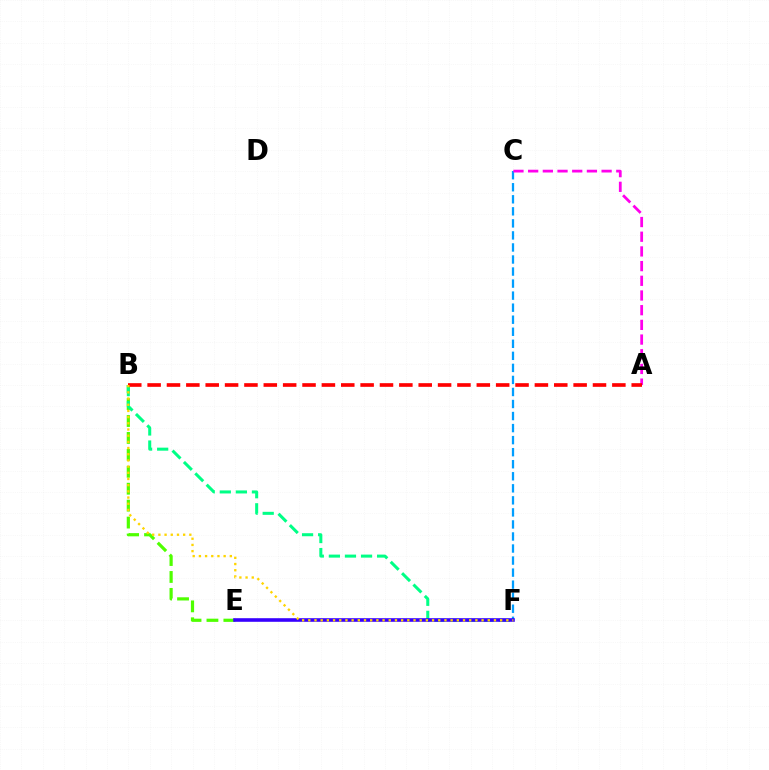{('B', 'E'): [{'color': '#4fff00', 'line_style': 'dashed', 'thickness': 2.3}], ('C', 'F'): [{'color': '#009eff', 'line_style': 'dashed', 'thickness': 1.64}], ('B', 'F'): [{'color': '#00ff86', 'line_style': 'dashed', 'thickness': 2.18}, {'color': '#ffd500', 'line_style': 'dotted', 'thickness': 1.68}], ('A', 'C'): [{'color': '#ff00ed', 'line_style': 'dashed', 'thickness': 2.0}], ('A', 'B'): [{'color': '#ff0000', 'line_style': 'dashed', 'thickness': 2.63}], ('E', 'F'): [{'color': '#3700ff', 'line_style': 'solid', 'thickness': 2.59}]}